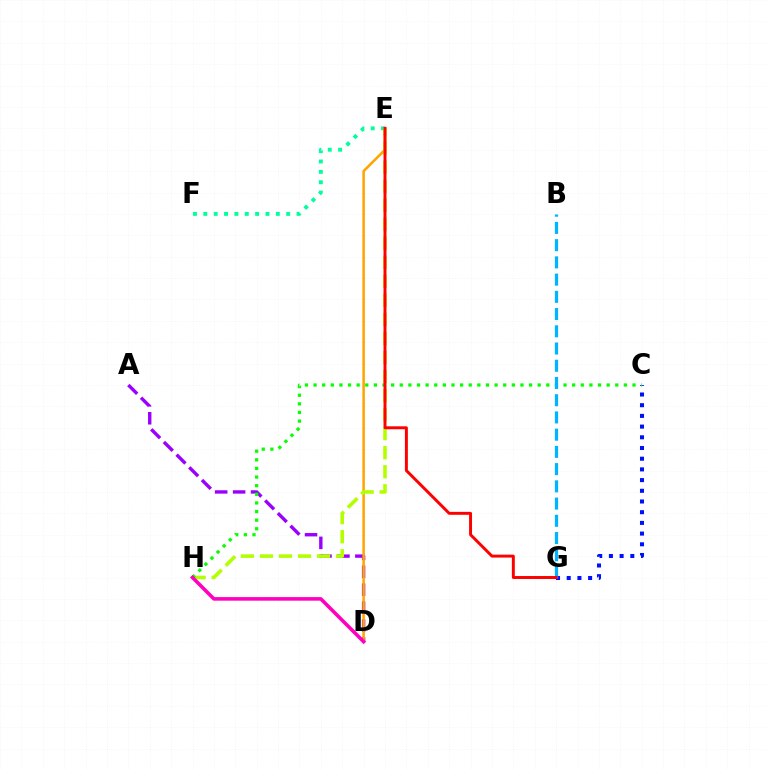{('E', 'F'): [{'color': '#00ff9d', 'line_style': 'dotted', 'thickness': 2.81}], ('A', 'D'): [{'color': '#9b00ff', 'line_style': 'dashed', 'thickness': 2.44}], ('C', 'G'): [{'color': '#0010ff', 'line_style': 'dotted', 'thickness': 2.91}], ('D', 'E'): [{'color': '#ffa500', 'line_style': 'solid', 'thickness': 1.83}], ('E', 'H'): [{'color': '#b3ff00', 'line_style': 'dashed', 'thickness': 2.59}], ('C', 'H'): [{'color': '#08ff00', 'line_style': 'dotted', 'thickness': 2.34}], ('D', 'H'): [{'color': '#ff00bd', 'line_style': 'solid', 'thickness': 2.57}], ('B', 'G'): [{'color': '#00b5ff', 'line_style': 'dashed', 'thickness': 2.34}], ('E', 'G'): [{'color': '#ff0000', 'line_style': 'solid', 'thickness': 2.12}]}